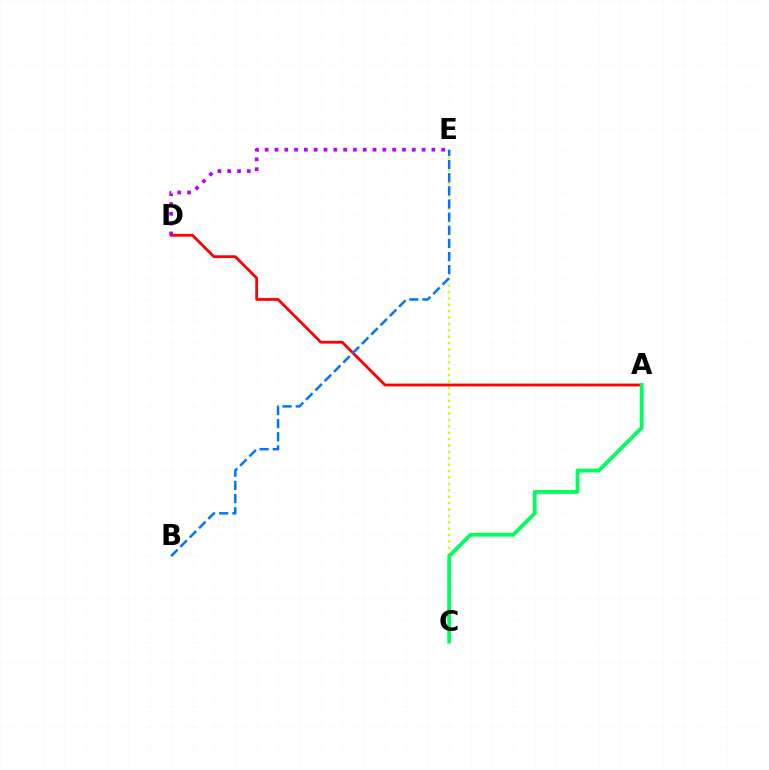{('C', 'E'): [{'color': '#d1ff00', 'line_style': 'dotted', 'thickness': 1.74}], ('A', 'D'): [{'color': '#ff0000', 'line_style': 'solid', 'thickness': 2.01}], ('A', 'C'): [{'color': '#00ff5c', 'line_style': 'solid', 'thickness': 2.74}], ('D', 'E'): [{'color': '#b900ff', 'line_style': 'dotted', 'thickness': 2.66}], ('B', 'E'): [{'color': '#0074ff', 'line_style': 'dashed', 'thickness': 1.79}]}